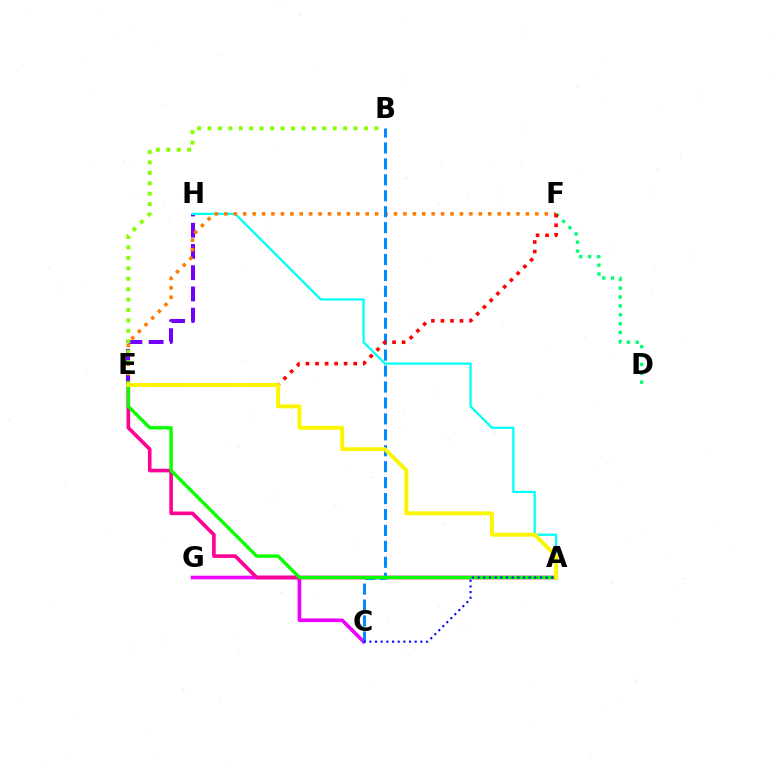{('E', 'H'): [{'color': '#7200ff', 'line_style': 'dashed', 'thickness': 2.88}], ('A', 'H'): [{'color': '#00fff6', 'line_style': 'solid', 'thickness': 1.62}], ('E', 'F'): [{'color': '#ff7c00', 'line_style': 'dotted', 'thickness': 2.56}, {'color': '#ff0000', 'line_style': 'dotted', 'thickness': 2.59}], ('B', 'E'): [{'color': '#84ff00', 'line_style': 'dotted', 'thickness': 2.83}], ('C', 'G'): [{'color': '#ee00ff', 'line_style': 'solid', 'thickness': 2.6}], ('A', 'E'): [{'color': '#ff0094', 'line_style': 'solid', 'thickness': 2.62}, {'color': '#08ff00', 'line_style': 'solid', 'thickness': 2.4}, {'color': '#fcf500', 'line_style': 'solid', 'thickness': 2.81}], ('D', 'F'): [{'color': '#00ff74', 'line_style': 'dotted', 'thickness': 2.41}], ('B', 'C'): [{'color': '#008cff', 'line_style': 'dashed', 'thickness': 2.17}], ('A', 'C'): [{'color': '#0010ff', 'line_style': 'dotted', 'thickness': 1.54}]}